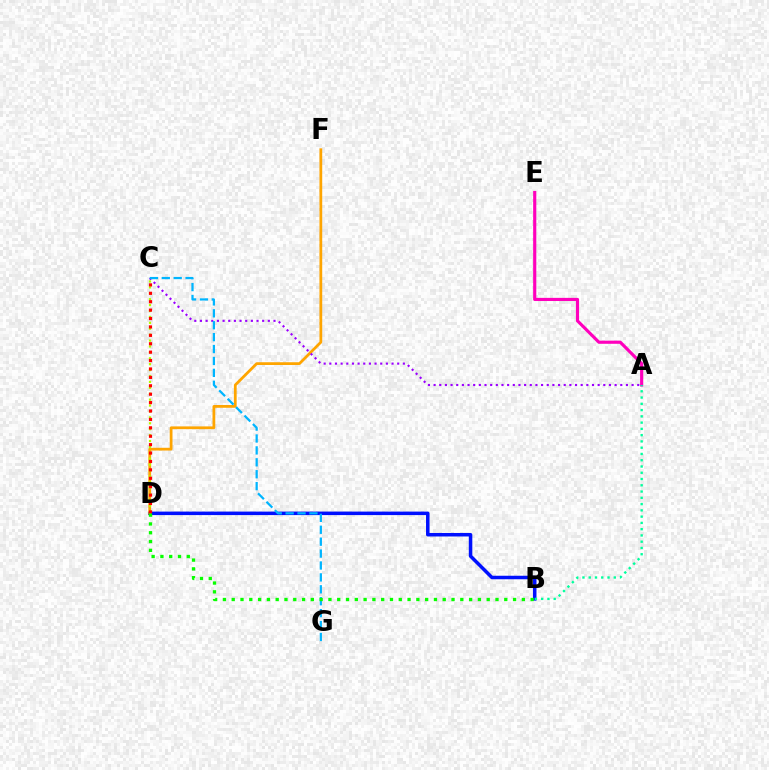{('B', 'D'): [{'color': '#0010ff', 'line_style': 'solid', 'thickness': 2.52}, {'color': '#08ff00', 'line_style': 'dotted', 'thickness': 2.39}], ('D', 'F'): [{'color': '#ffa500', 'line_style': 'solid', 'thickness': 1.99}], ('A', 'E'): [{'color': '#ff00bd', 'line_style': 'solid', 'thickness': 2.26}], ('A', 'C'): [{'color': '#9b00ff', 'line_style': 'dotted', 'thickness': 1.54}], ('C', 'D'): [{'color': '#b3ff00', 'line_style': 'dotted', 'thickness': 1.61}, {'color': '#ff0000', 'line_style': 'dotted', 'thickness': 2.28}], ('A', 'B'): [{'color': '#00ff9d', 'line_style': 'dotted', 'thickness': 1.7}], ('C', 'G'): [{'color': '#00b5ff', 'line_style': 'dashed', 'thickness': 1.62}]}